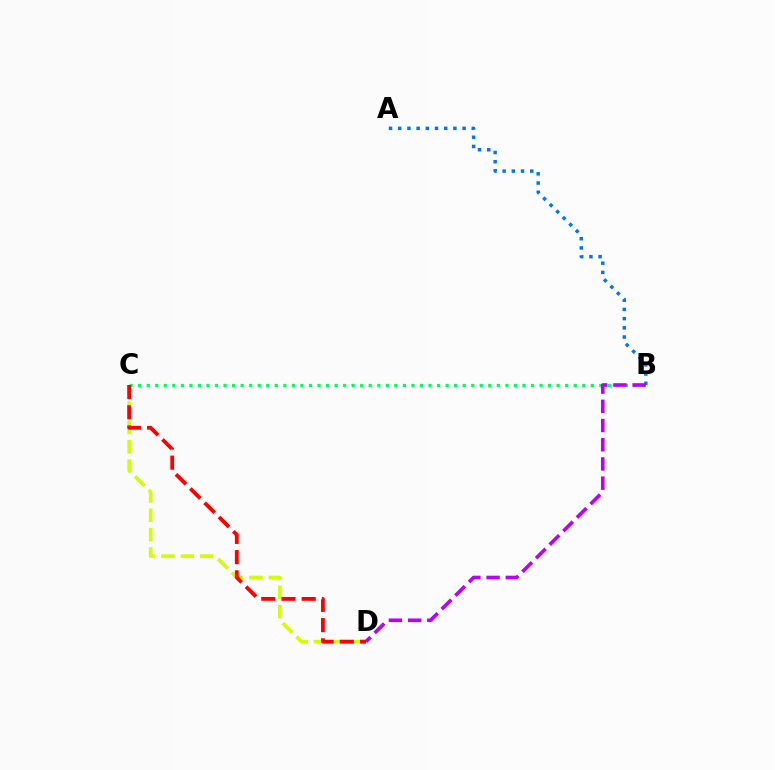{('A', 'B'): [{'color': '#0074ff', 'line_style': 'dotted', 'thickness': 2.5}], ('B', 'C'): [{'color': '#00ff5c', 'line_style': 'dotted', 'thickness': 2.32}], ('C', 'D'): [{'color': '#d1ff00', 'line_style': 'dashed', 'thickness': 2.63}, {'color': '#ff0000', 'line_style': 'dashed', 'thickness': 2.75}], ('B', 'D'): [{'color': '#b900ff', 'line_style': 'dashed', 'thickness': 2.61}]}